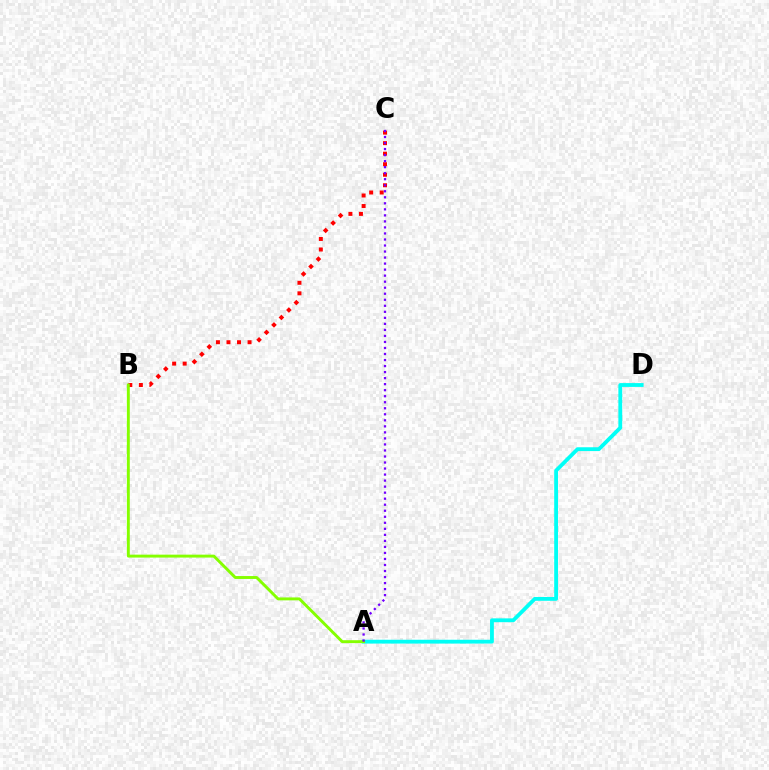{('B', 'C'): [{'color': '#ff0000', 'line_style': 'dotted', 'thickness': 2.86}], ('A', 'D'): [{'color': '#00fff6', 'line_style': 'solid', 'thickness': 2.75}], ('A', 'B'): [{'color': '#84ff00', 'line_style': 'solid', 'thickness': 2.1}], ('A', 'C'): [{'color': '#7200ff', 'line_style': 'dotted', 'thickness': 1.64}]}